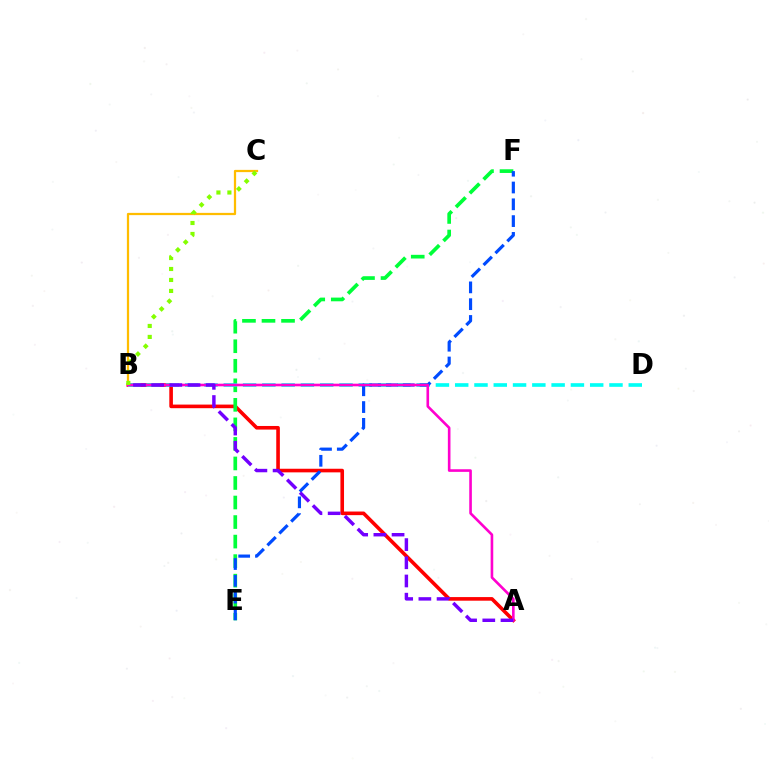{('B', 'C'): [{'color': '#ffbd00', 'line_style': 'solid', 'thickness': 1.62}, {'color': '#84ff00', 'line_style': 'dotted', 'thickness': 2.98}], ('A', 'B'): [{'color': '#ff0000', 'line_style': 'solid', 'thickness': 2.6}, {'color': '#ff00cf', 'line_style': 'solid', 'thickness': 1.89}, {'color': '#7200ff', 'line_style': 'dashed', 'thickness': 2.47}], ('E', 'F'): [{'color': '#00ff39', 'line_style': 'dashed', 'thickness': 2.65}, {'color': '#004bff', 'line_style': 'dashed', 'thickness': 2.28}], ('B', 'D'): [{'color': '#00fff6', 'line_style': 'dashed', 'thickness': 2.62}]}